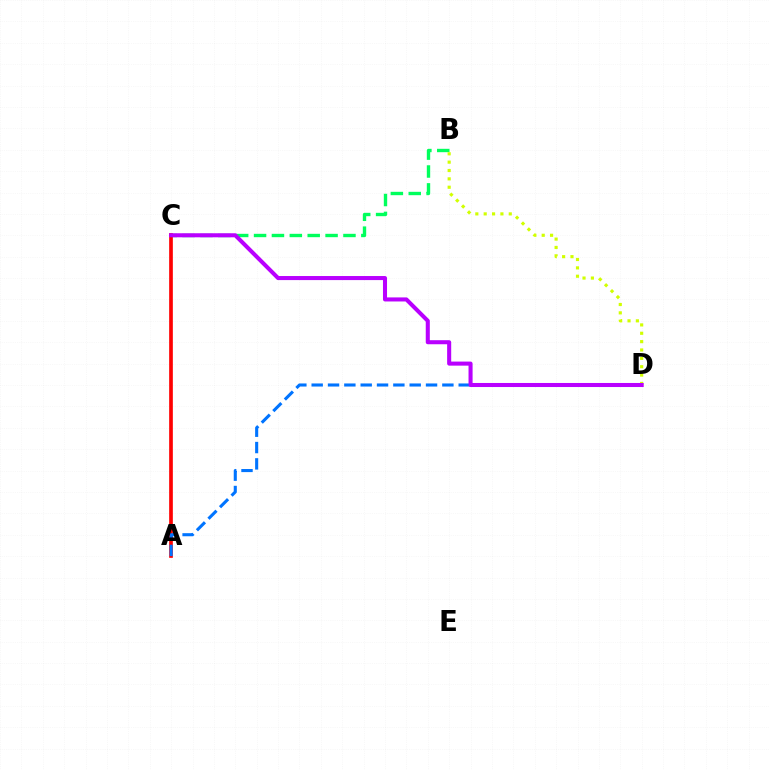{('B', 'C'): [{'color': '#00ff5c', 'line_style': 'dashed', 'thickness': 2.43}], ('A', 'C'): [{'color': '#ff0000', 'line_style': 'solid', 'thickness': 2.65}], ('B', 'D'): [{'color': '#d1ff00', 'line_style': 'dotted', 'thickness': 2.27}], ('A', 'D'): [{'color': '#0074ff', 'line_style': 'dashed', 'thickness': 2.22}], ('C', 'D'): [{'color': '#b900ff', 'line_style': 'solid', 'thickness': 2.92}]}